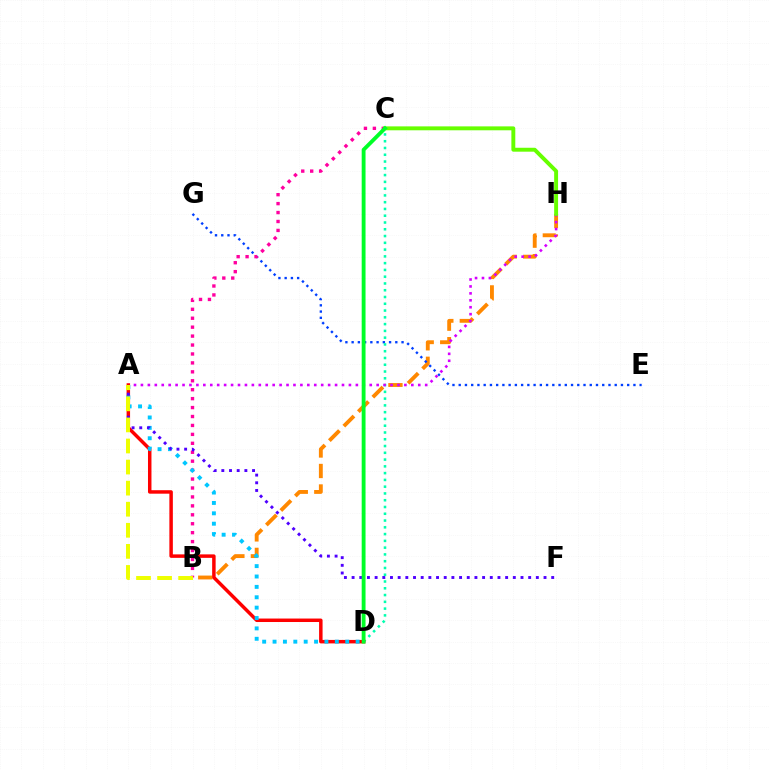{('B', 'H'): [{'color': '#ff8800', 'line_style': 'dashed', 'thickness': 2.79}], ('E', 'G'): [{'color': '#003fff', 'line_style': 'dotted', 'thickness': 1.7}], ('C', 'D'): [{'color': '#00ffaf', 'line_style': 'dotted', 'thickness': 1.84}, {'color': '#00ff27', 'line_style': 'solid', 'thickness': 2.77}], ('B', 'C'): [{'color': '#ff00a0', 'line_style': 'dotted', 'thickness': 2.43}], ('A', 'H'): [{'color': '#d600ff', 'line_style': 'dotted', 'thickness': 1.88}], ('A', 'D'): [{'color': '#ff0000', 'line_style': 'solid', 'thickness': 2.5}, {'color': '#00c7ff', 'line_style': 'dotted', 'thickness': 2.82}], ('C', 'H'): [{'color': '#66ff00', 'line_style': 'solid', 'thickness': 2.82}], ('A', 'F'): [{'color': '#4f00ff', 'line_style': 'dotted', 'thickness': 2.09}], ('A', 'B'): [{'color': '#eeff00', 'line_style': 'dashed', 'thickness': 2.86}]}